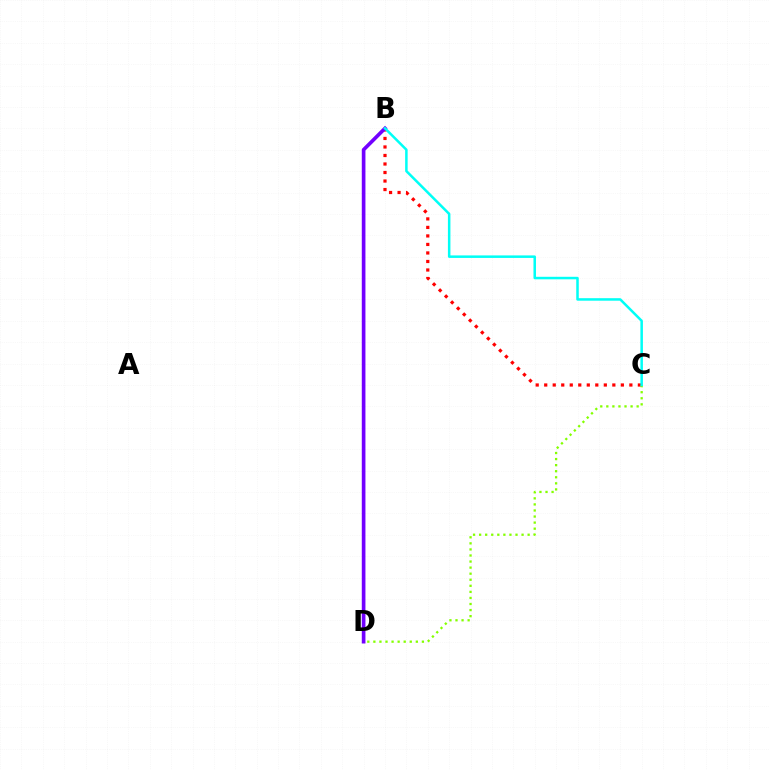{('B', 'C'): [{'color': '#ff0000', 'line_style': 'dotted', 'thickness': 2.31}, {'color': '#00fff6', 'line_style': 'solid', 'thickness': 1.81}], ('B', 'D'): [{'color': '#7200ff', 'line_style': 'solid', 'thickness': 2.63}], ('C', 'D'): [{'color': '#84ff00', 'line_style': 'dotted', 'thickness': 1.65}]}